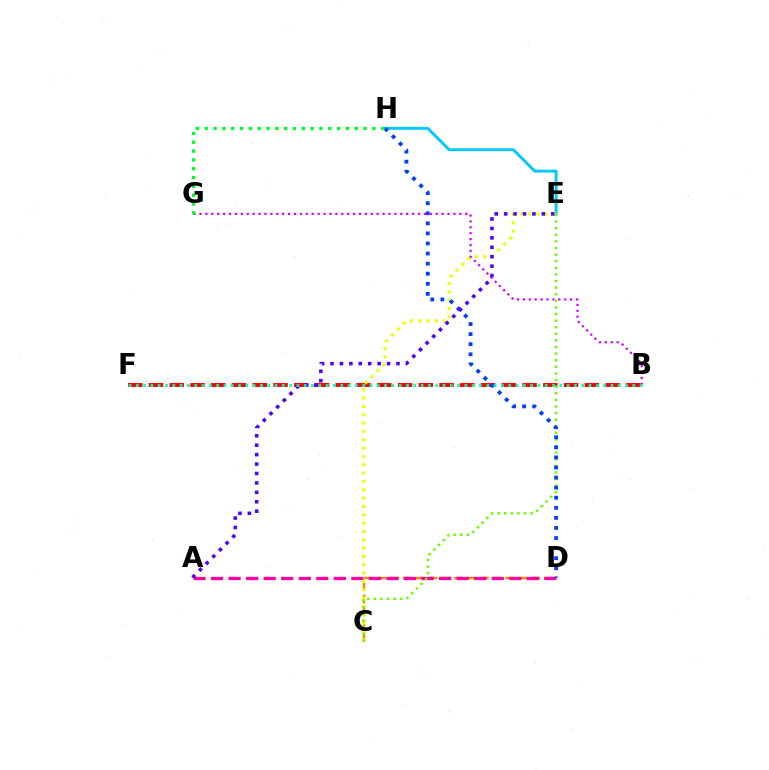{('E', 'H'): [{'color': '#00c7ff', 'line_style': 'solid', 'thickness': 2.09}], ('C', 'D'): [{'color': '#ff8800', 'line_style': 'dashed', 'thickness': 1.74}], ('B', 'F'): [{'color': '#ff0000', 'line_style': 'dashed', 'thickness': 2.82}, {'color': '#00ffaf', 'line_style': 'dotted', 'thickness': 1.98}], ('A', 'D'): [{'color': '#ff00a0', 'line_style': 'dashed', 'thickness': 2.38}], ('C', 'E'): [{'color': '#eeff00', 'line_style': 'dotted', 'thickness': 2.26}, {'color': '#66ff00', 'line_style': 'dotted', 'thickness': 1.79}], ('D', 'H'): [{'color': '#003fff', 'line_style': 'dotted', 'thickness': 2.74}], ('A', 'E'): [{'color': '#4f00ff', 'line_style': 'dotted', 'thickness': 2.56}], ('B', 'G'): [{'color': '#d600ff', 'line_style': 'dotted', 'thickness': 1.6}], ('G', 'H'): [{'color': '#00ff27', 'line_style': 'dotted', 'thickness': 2.4}]}